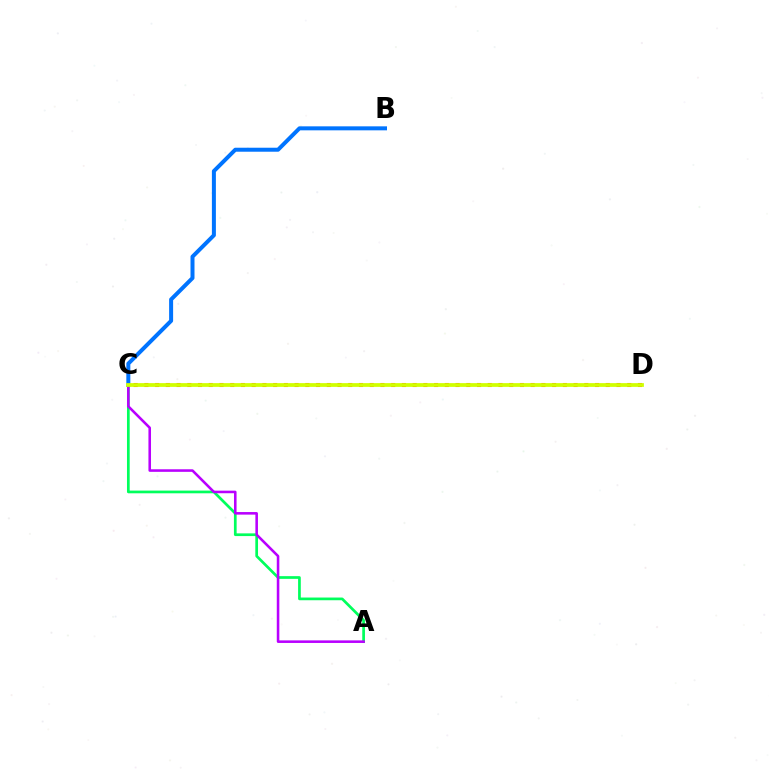{('A', 'C'): [{'color': '#00ff5c', 'line_style': 'solid', 'thickness': 1.95}, {'color': '#b900ff', 'line_style': 'solid', 'thickness': 1.85}], ('C', 'D'): [{'color': '#ff0000', 'line_style': 'dotted', 'thickness': 2.92}, {'color': '#d1ff00', 'line_style': 'solid', 'thickness': 2.7}], ('B', 'C'): [{'color': '#0074ff', 'line_style': 'solid', 'thickness': 2.88}]}